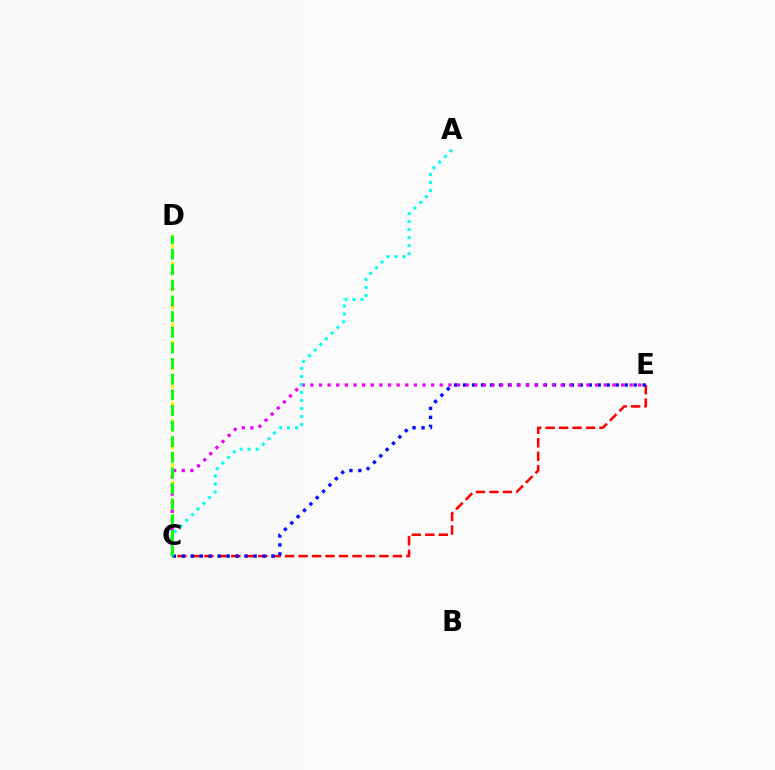{('C', 'D'): [{'color': '#fcf500', 'line_style': 'dotted', 'thickness': 2.38}, {'color': '#08ff00', 'line_style': 'dashed', 'thickness': 2.12}], ('C', 'E'): [{'color': '#ff0000', 'line_style': 'dashed', 'thickness': 1.83}, {'color': '#0010ff', 'line_style': 'dotted', 'thickness': 2.44}, {'color': '#ee00ff', 'line_style': 'dotted', 'thickness': 2.34}], ('A', 'C'): [{'color': '#00fff6', 'line_style': 'dotted', 'thickness': 2.18}]}